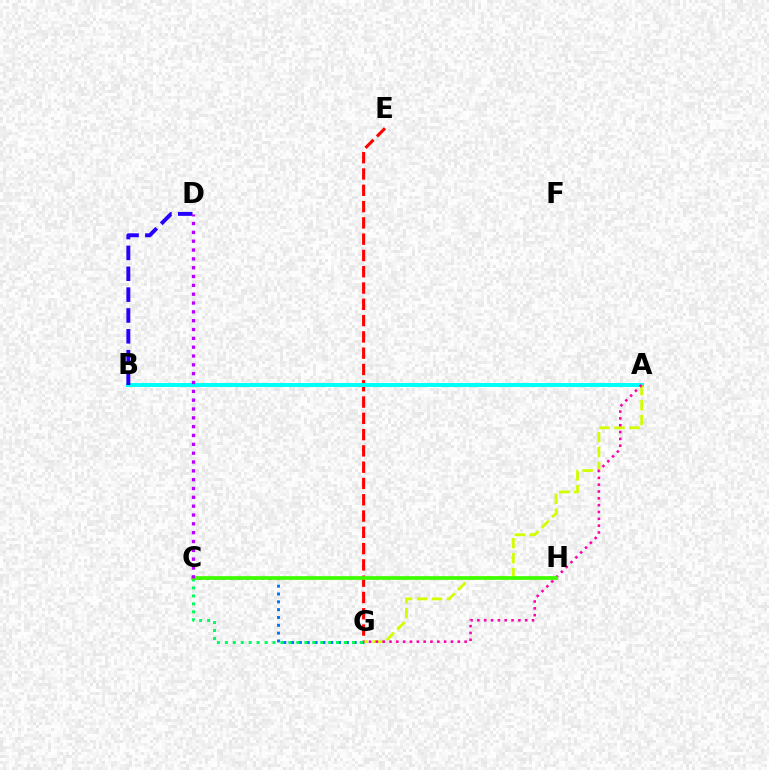{('E', 'G'): [{'color': '#ff0000', 'line_style': 'dashed', 'thickness': 2.21}], ('C', 'G'): [{'color': '#0074ff', 'line_style': 'dotted', 'thickness': 2.13}, {'color': '#00ff5c', 'line_style': 'dotted', 'thickness': 2.16}], ('C', 'H'): [{'color': '#ff9400', 'line_style': 'solid', 'thickness': 1.7}, {'color': '#3dff00', 'line_style': 'solid', 'thickness': 2.66}], ('A', 'B'): [{'color': '#00fff6', 'line_style': 'solid', 'thickness': 2.84}], ('A', 'G'): [{'color': '#d1ff00', 'line_style': 'dashed', 'thickness': 2.03}, {'color': '#ff00ac', 'line_style': 'dotted', 'thickness': 1.86}], ('B', 'D'): [{'color': '#2500ff', 'line_style': 'dashed', 'thickness': 2.83}], ('C', 'D'): [{'color': '#b900ff', 'line_style': 'dotted', 'thickness': 2.4}]}